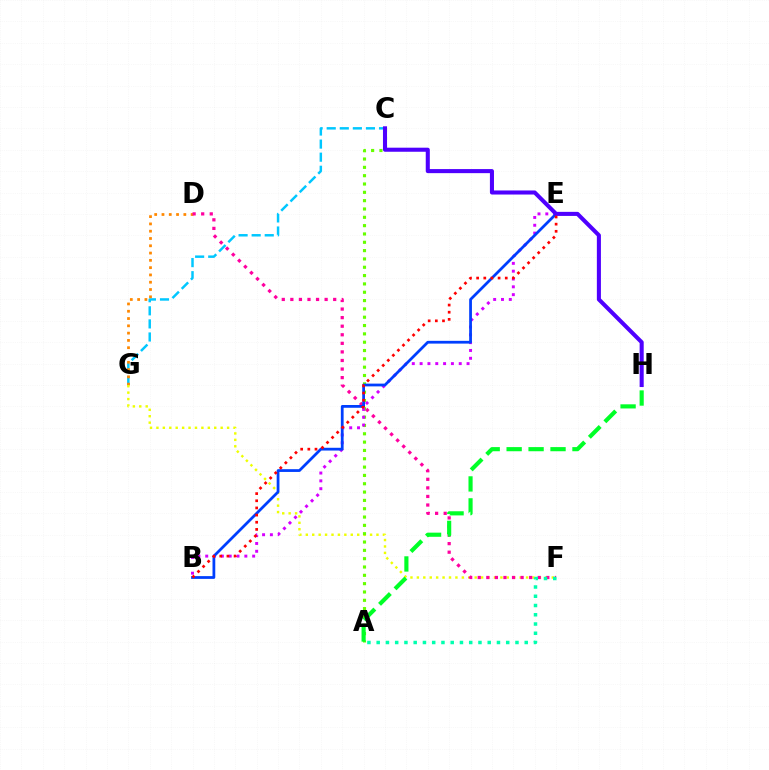{('C', 'G'): [{'color': '#00c7ff', 'line_style': 'dashed', 'thickness': 1.78}], ('D', 'G'): [{'color': '#ff8800', 'line_style': 'dotted', 'thickness': 1.98}], ('F', 'G'): [{'color': '#eeff00', 'line_style': 'dotted', 'thickness': 1.75}], ('D', 'F'): [{'color': '#ff00a0', 'line_style': 'dotted', 'thickness': 2.33}], ('A', 'C'): [{'color': '#66ff00', 'line_style': 'dotted', 'thickness': 2.26}], ('B', 'E'): [{'color': '#d600ff', 'line_style': 'dotted', 'thickness': 2.13}, {'color': '#003fff', 'line_style': 'solid', 'thickness': 1.99}, {'color': '#ff0000', 'line_style': 'dotted', 'thickness': 1.94}], ('A', 'F'): [{'color': '#00ffaf', 'line_style': 'dotted', 'thickness': 2.51}], ('A', 'H'): [{'color': '#00ff27', 'line_style': 'dashed', 'thickness': 2.98}], ('C', 'H'): [{'color': '#4f00ff', 'line_style': 'solid', 'thickness': 2.93}]}